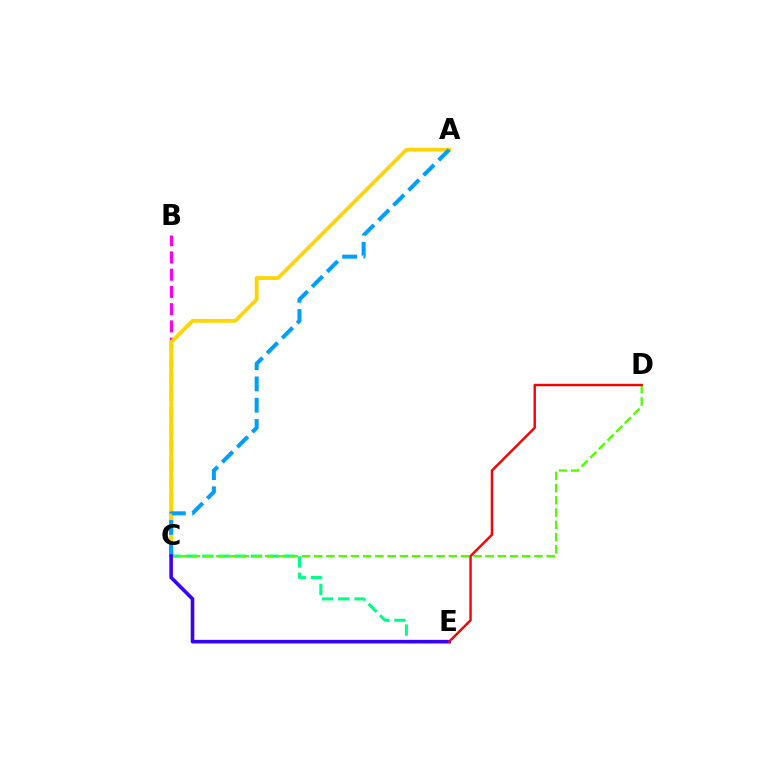{('C', 'E'): [{'color': '#00ff86', 'line_style': 'dashed', 'thickness': 2.21}, {'color': '#3700ff', 'line_style': 'solid', 'thickness': 2.58}], ('B', 'C'): [{'color': '#ff00ed', 'line_style': 'dashed', 'thickness': 2.34}], ('A', 'C'): [{'color': '#ffd500', 'line_style': 'solid', 'thickness': 2.73}, {'color': '#009eff', 'line_style': 'dashed', 'thickness': 2.89}], ('C', 'D'): [{'color': '#4fff00', 'line_style': 'dashed', 'thickness': 1.66}], ('D', 'E'): [{'color': '#ff0000', 'line_style': 'solid', 'thickness': 1.75}]}